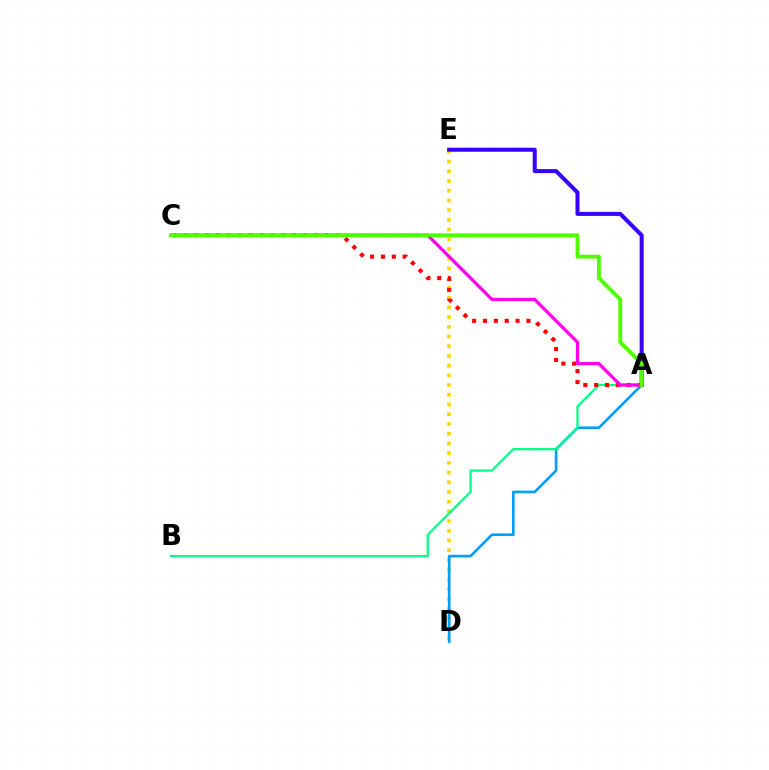{('D', 'E'): [{'color': '#ffd500', 'line_style': 'dotted', 'thickness': 2.64}], ('A', 'D'): [{'color': '#009eff', 'line_style': 'solid', 'thickness': 1.9}], ('A', 'E'): [{'color': '#3700ff', 'line_style': 'solid', 'thickness': 2.9}], ('A', 'B'): [{'color': '#00ff86', 'line_style': 'solid', 'thickness': 1.61}], ('A', 'C'): [{'color': '#ff0000', 'line_style': 'dotted', 'thickness': 2.95}, {'color': '#ff00ed', 'line_style': 'solid', 'thickness': 2.35}, {'color': '#4fff00', 'line_style': 'solid', 'thickness': 2.79}]}